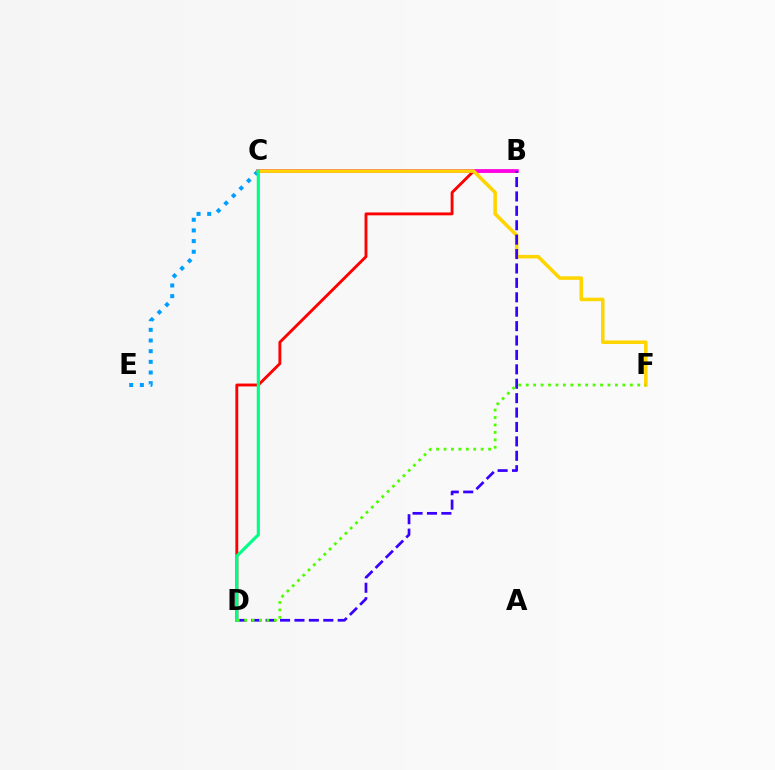{('B', 'D'): [{'color': '#ff0000', 'line_style': 'solid', 'thickness': 2.07}, {'color': '#3700ff', 'line_style': 'dashed', 'thickness': 1.96}], ('B', 'C'): [{'color': '#ff00ed', 'line_style': 'solid', 'thickness': 2.61}], ('C', 'E'): [{'color': '#009eff', 'line_style': 'dotted', 'thickness': 2.9}], ('C', 'F'): [{'color': '#ffd500', 'line_style': 'solid', 'thickness': 2.55}], ('C', 'D'): [{'color': '#00ff86', 'line_style': 'solid', 'thickness': 2.27}], ('D', 'F'): [{'color': '#4fff00', 'line_style': 'dotted', 'thickness': 2.02}]}